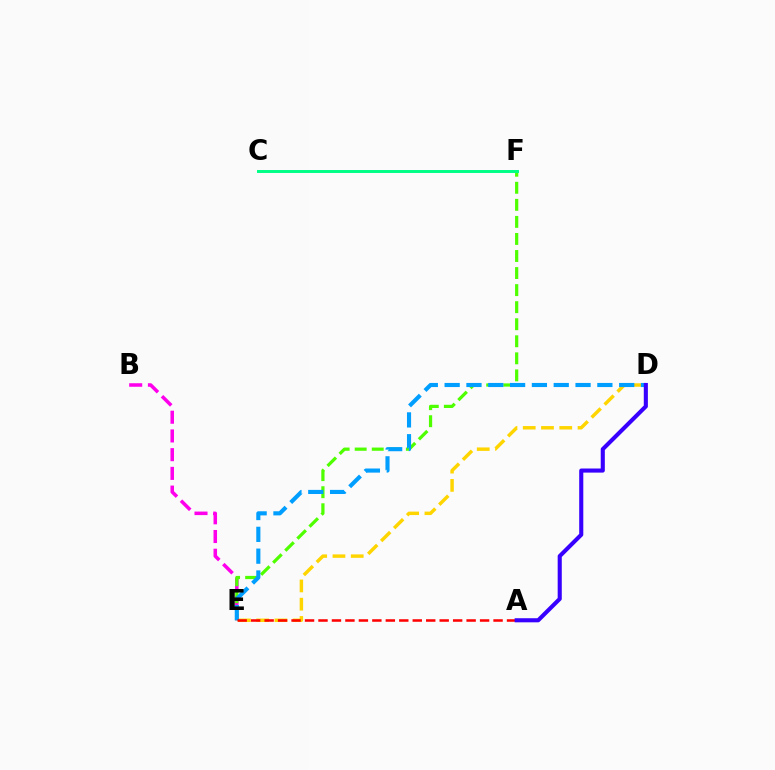{('D', 'E'): [{'color': '#ffd500', 'line_style': 'dashed', 'thickness': 2.48}, {'color': '#009eff', 'line_style': 'dashed', 'thickness': 2.96}], ('B', 'E'): [{'color': '#ff00ed', 'line_style': 'dashed', 'thickness': 2.54}], ('E', 'F'): [{'color': '#4fff00', 'line_style': 'dashed', 'thickness': 2.32}], ('A', 'E'): [{'color': '#ff0000', 'line_style': 'dashed', 'thickness': 1.83}], ('C', 'F'): [{'color': '#00ff86', 'line_style': 'solid', 'thickness': 2.13}], ('A', 'D'): [{'color': '#3700ff', 'line_style': 'solid', 'thickness': 2.95}]}